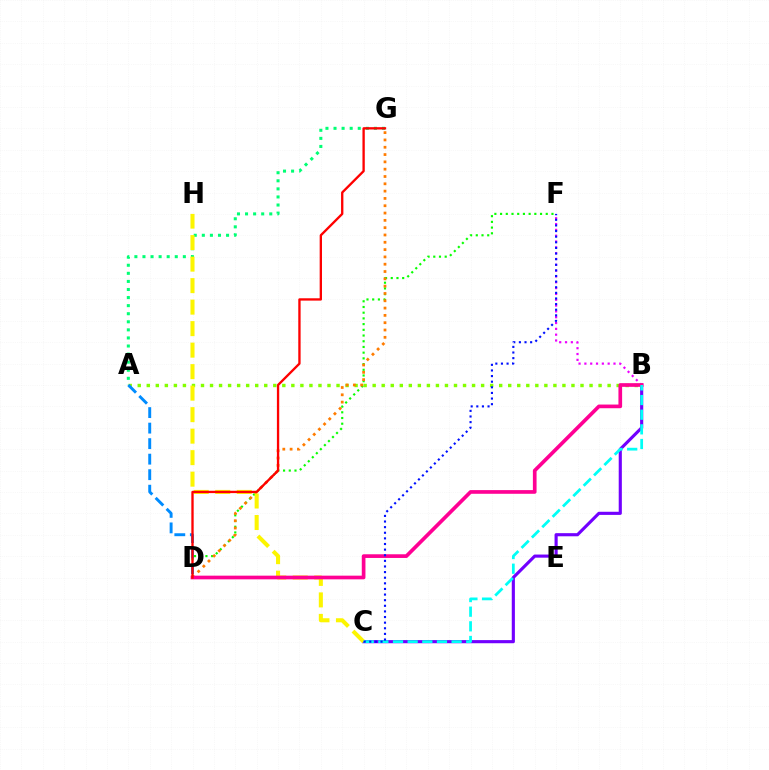{('B', 'C'): [{'color': '#7200ff', 'line_style': 'solid', 'thickness': 2.25}, {'color': '#00fff6', 'line_style': 'dashed', 'thickness': 1.99}], ('D', 'F'): [{'color': '#08ff00', 'line_style': 'dotted', 'thickness': 1.55}], ('A', 'B'): [{'color': '#84ff00', 'line_style': 'dotted', 'thickness': 2.46}], ('B', 'F'): [{'color': '#ee00ff', 'line_style': 'dotted', 'thickness': 1.58}], ('D', 'G'): [{'color': '#ff7c00', 'line_style': 'dotted', 'thickness': 1.99}, {'color': '#ff0000', 'line_style': 'solid', 'thickness': 1.68}], ('A', 'G'): [{'color': '#00ff74', 'line_style': 'dotted', 'thickness': 2.19}], ('C', 'H'): [{'color': '#fcf500', 'line_style': 'dashed', 'thickness': 2.92}], ('B', 'D'): [{'color': '#ff0094', 'line_style': 'solid', 'thickness': 2.65}], ('A', 'D'): [{'color': '#008cff', 'line_style': 'dashed', 'thickness': 2.11}], ('C', 'F'): [{'color': '#0010ff', 'line_style': 'dotted', 'thickness': 1.53}]}